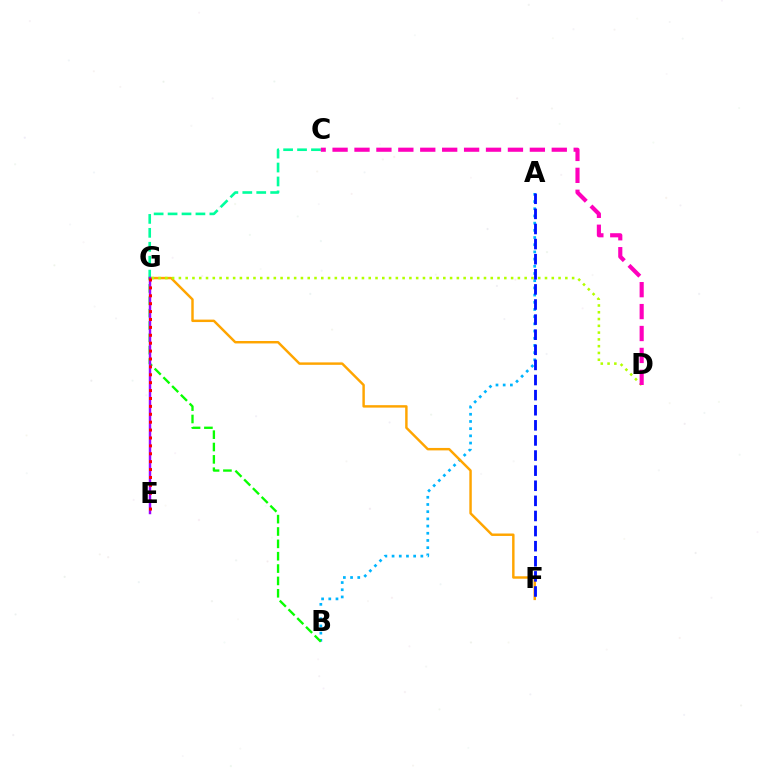{('A', 'B'): [{'color': '#00b5ff', 'line_style': 'dotted', 'thickness': 1.95}], ('F', 'G'): [{'color': '#ffa500', 'line_style': 'solid', 'thickness': 1.76}], ('D', 'G'): [{'color': '#b3ff00', 'line_style': 'dotted', 'thickness': 1.84}], ('A', 'F'): [{'color': '#0010ff', 'line_style': 'dashed', 'thickness': 2.05}], ('C', 'G'): [{'color': '#00ff9d', 'line_style': 'dashed', 'thickness': 1.89}], ('B', 'G'): [{'color': '#08ff00', 'line_style': 'dashed', 'thickness': 1.68}], ('E', 'G'): [{'color': '#9b00ff', 'line_style': 'solid', 'thickness': 1.77}, {'color': '#ff0000', 'line_style': 'dotted', 'thickness': 2.15}], ('C', 'D'): [{'color': '#ff00bd', 'line_style': 'dashed', 'thickness': 2.98}]}